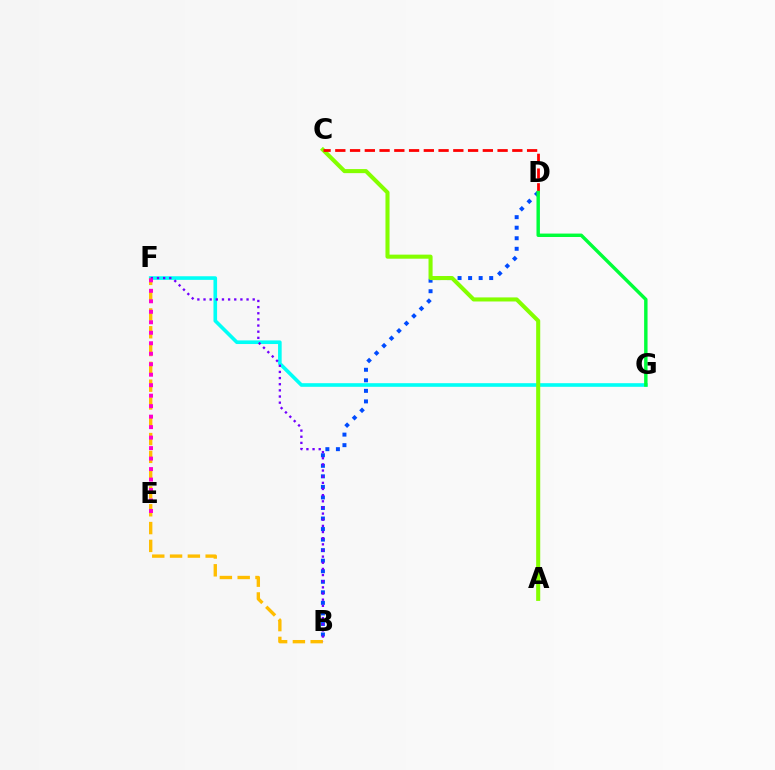{('B', 'D'): [{'color': '#004bff', 'line_style': 'dotted', 'thickness': 2.86}], ('F', 'G'): [{'color': '#00fff6', 'line_style': 'solid', 'thickness': 2.6}], ('B', 'F'): [{'color': '#ffbd00', 'line_style': 'dashed', 'thickness': 2.42}, {'color': '#7200ff', 'line_style': 'dotted', 'thickness': 1.67}], ('A', 'C'): [{'color': '#84ff00', 'line_style': 'solid', 'thickness': 2.93}], ('E', 'F'): [{'color': '#ff00cf', 'line_style': 'dotted', 'thickness': 2.85}], ('C', 'D'): [{'color': '#ff0000', 'line_style': 'dashed', 'thickness': 2.0}], ('D', 'G'): [{'color': '#00ff39', 'line_style': 'solid', 'thickness': 2.47}]}